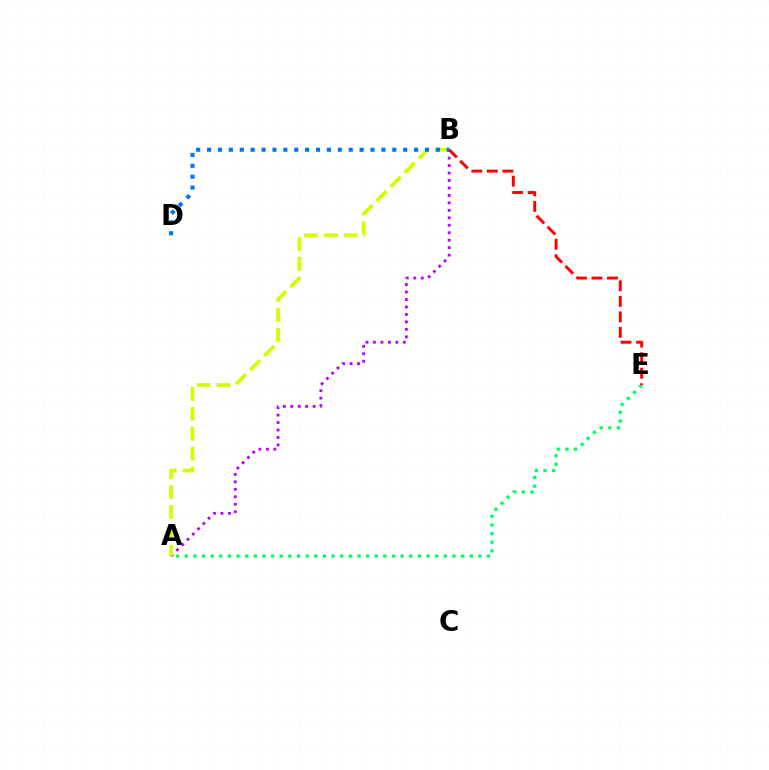{('A', 'B'): [{'color': '#b900ff', 'line_style': 'dotted', 'thickness': 2.03}, {'color': '#d1ff00', 'line_style': 'dashed', 'thickness': 2.71}], ('A', 'E'): [{'color': '#00ff5c', 'line_style': 'dotted', 'thickness': 2.35}], ('B', 'E'): [{'color': '#ff0000', 'line_style': 'dashed', 'thickness': 2.11}], ('B', 'D'): [{'color': '#0074ff', 'line_style': 'dotted', 'thickness': 2.96}]}